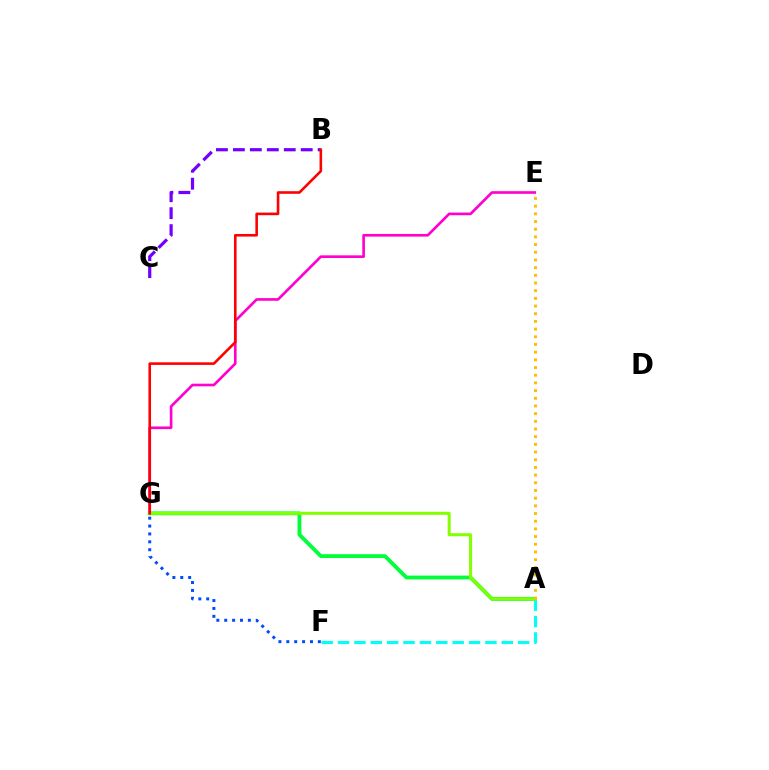{('E', 'G'): [{'color': '#ff00cf', 'line_style': 'solid', 'thickness': 1.91}], ('F', 'G'): [{'color': '#004bff', 'line_style': 'dotted', 'thickness': 2.14}], ('A', 'G'): [{'color': '#00ff39', 'line_style': 'solid', 'thickness': 2.76}, {'color': '#84ff00', 'line_style': 'solid', 'thickness': 2.17}], ('A', 'F'): [{'color': '#00fff6', 'line_style': 'dashed', 'thickness': 2.22}], ('B', 'C'): [{'color': '#7200ff', 'line_style': 'dashed', 'thickness': 2.3}], ('A', 'E'): [{'color': '#ffbd00', 'line_style': 'dotted', 'thickness': 2.09}], ('B', 'G'): [{'color': '#ff0000', 'line_style': 'solid', 'thickness': 1.87}]}